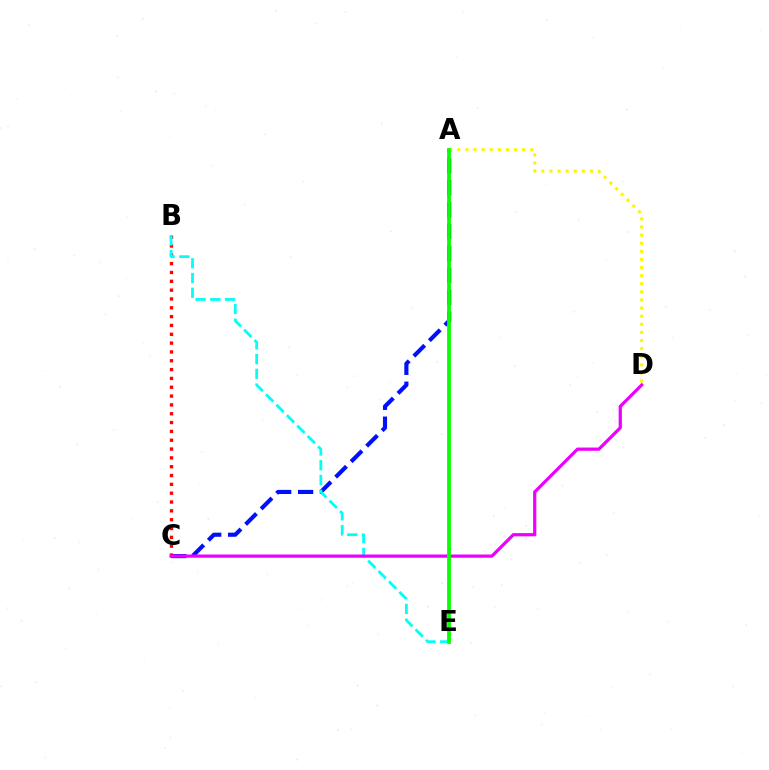{('A', 'C'): [{'color': '#0010ff', 'line_style': 'dashed', 'thickness': 2.98}], ('B', 'C'): [{'color': '#ff0000', 'line_style': 'dotted', 'thickness': 2.4}], ('A', 'D'): [{'color': '#fcf500', 'line_style': 'dotted', 'thickness': 2.2}], ('B', 'E'): [{'color': '#00fff6', 'line_style': 'dashed', 'thickness': 2.0}], ('C', 'D'): [{'color': '#ee00ff', 'line_style': 'solid', 'thickness': 2.33}], ('A', 'E'): [{'color': '#08ff00', 'line_style': 'solid', 'thickness': 2.72}]}